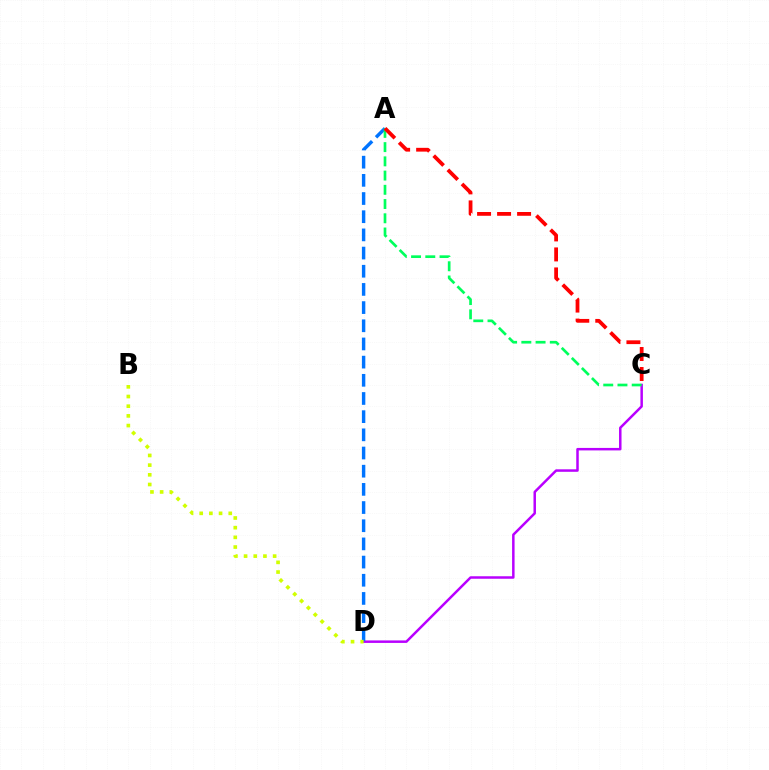{('C', 'D'): [{'color': '#b900ff', 'line_style': 'solid', 'thickness': 1.79}], ('A', 'D'): [{'color': '#0074ff', 'line_style': 'dashed', 'thickness': 2.47}], ('A', 'C'): [{'color': '#00ff5c', 'line_style': 'dashed', 'thickness': 1.93}, {'color': '#ff0000', 'line_style': 'dashed', 'thickness': 2.72}], ('B', 'D'): [{'color': '#d1ff00', 'line_style': 'dotted', 'thickness': 2.63}]}